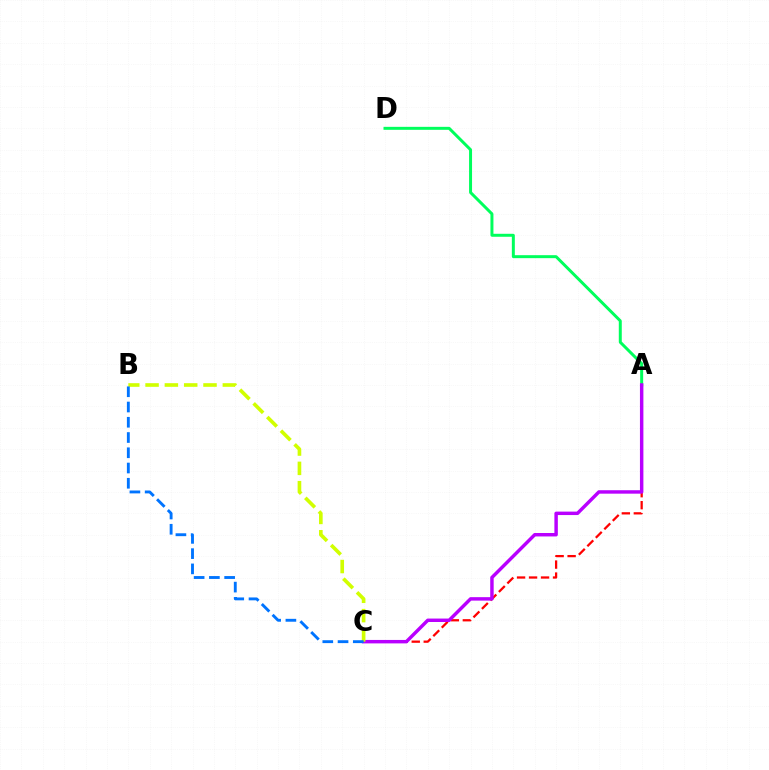{('A', 'C'): [{'color': '#ff0000', 'line_style': 'dashed', 'thickness': 1.63}, {'color': '#b900ff', 'line_style': 'solid', 'thickness': 2.48}], ('A', 'D'): [{'color': '#00ff5c', 'line_style': 'solid', 'thickness': 2.15}], ('B', 'C'): [{'color': '#d1ff00', 'line_style': 'dashed', 'thickness': 2.62}, {'color': '#0074ff', 'line_style': 'dashed', 'thickness': 2.07}]}